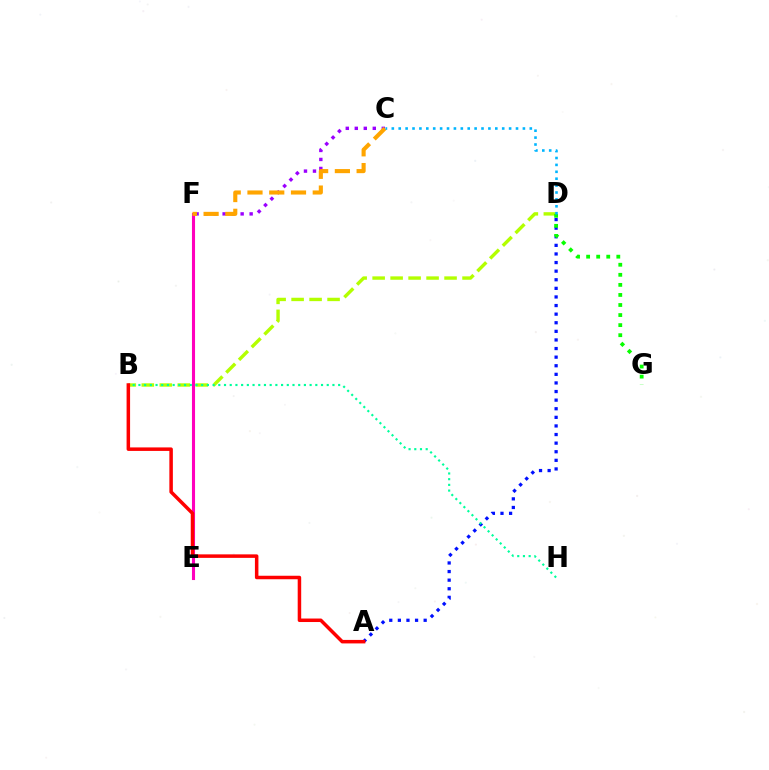{('E', 'F'): [{'color': '#ff00bd', 'line_style': 'solid', 'thickness': 2.22}], ('A', 'D'): [{'color': '#0010ff', 'line_style': 'dotted', 'thickness': 2.34}], ('B', 'D'): [{'color': '#b3ff00', 'line_style': 'dashed', 'thickness': 2.44}], ('D', 'G'): [{'color': '#08ff00', 'line_style': 'dotted', 'thickness': 2.73}], ('B', 'H'): [{'color': '#00ff9d', 'line_style': 'dotted', 'thickness': 1.55}], ('C', 'F'): [{'color': '#9b00ff', 'line_style': 'dotted', 'thickness': 2.45}, {'color': '#ffa500', 'line_style': 'dashed', 'thickness': 2.96}], ('A', 'B'): [{'color': '#ff0000', 'line_style': 'solid', 'thickness': 2.52}], ('C', 'D'): [{'color': '#00b5ff', 'line_style': 'dotted', 'thickness': 1.87}]}